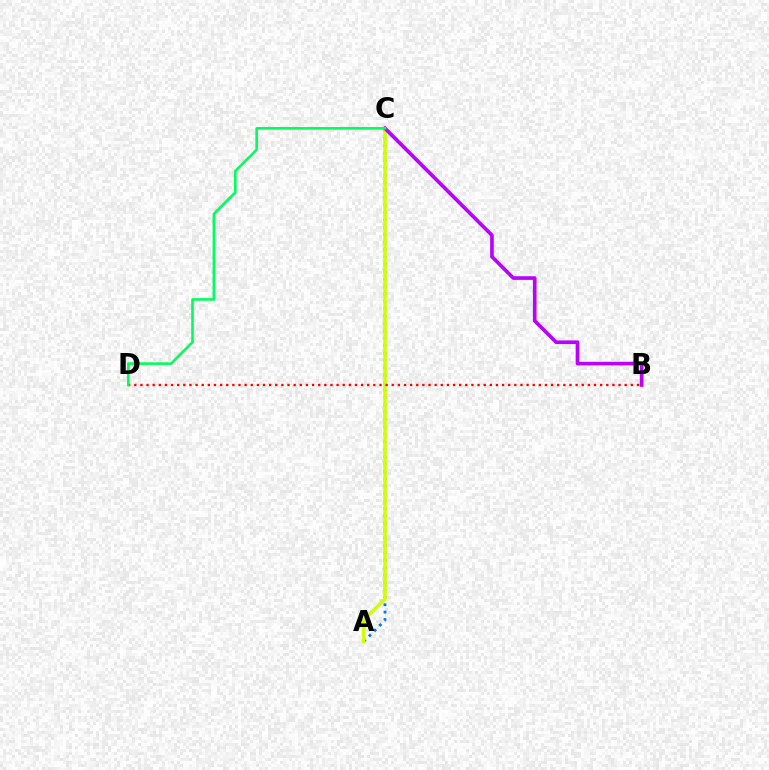{('A', 'C'): [{'color': '#0074ff', 'line_style': 'dotted', 'thickness': 2.01}, {'color': '#d1ff00', 'line_style': 'solid', 'thickness': 2.56}], ('B', 'C'): [{'color': '#b900ff', 'line_style': 'solid', 'thickness': 2.62}], ('B', 'D'): [{'color': '#ff0000', 'line_style': 'dotted', 'thickness': 1.67}], ('C', 'D'): [{'color': '#00ff5c', 'line_style': 'solid', 'thickness': 1.88}]}